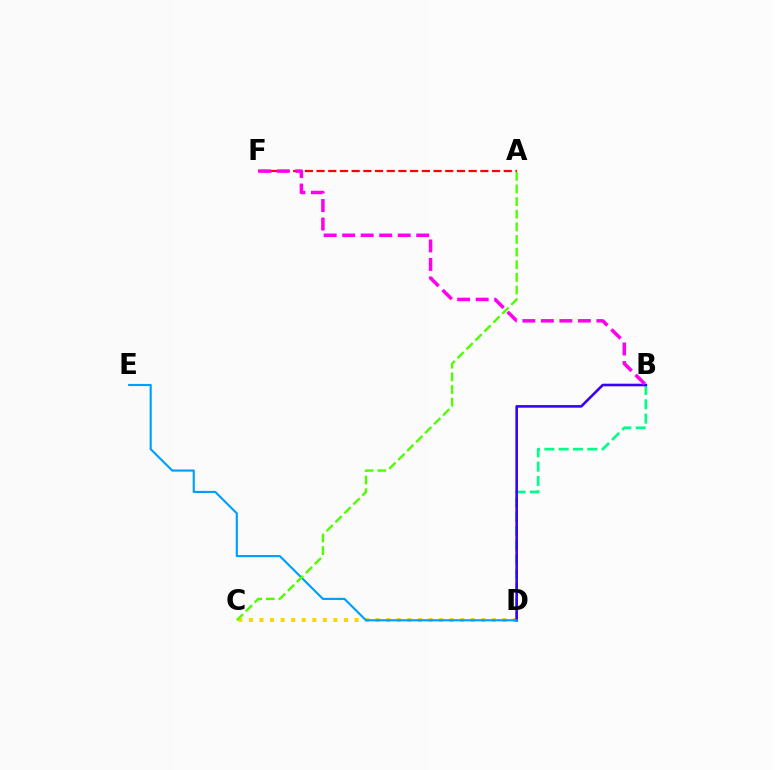{('C', 'D'): [{'color': '#ffd500', 'line_style': 'dotted', 'thickness': 2.87}], ('B', 'D'): [{'color': '#00ff86', 'line_style': 'dashed', 'thickness': 1.94}, {'color': '#3700ff', 'line_style': 'solid', 'thickness': 1.88}], ('A', 'F'): [{'color': '#ff0000', 'line_style': 'dashed', 'thickness': 1.59}], ('D', 'E'): [{'color': '#009eff', 'line_style': 'solid', 'thickness': 1.54}], ('A', 'C'): [{'color': '#4fff00', 'line_style': 'dashed', 'thickness': 1.72}], ('B', 'F'): [{'color': '#ff00ed', 'line_style': 'dashed', 'thickness': 2.51}]}